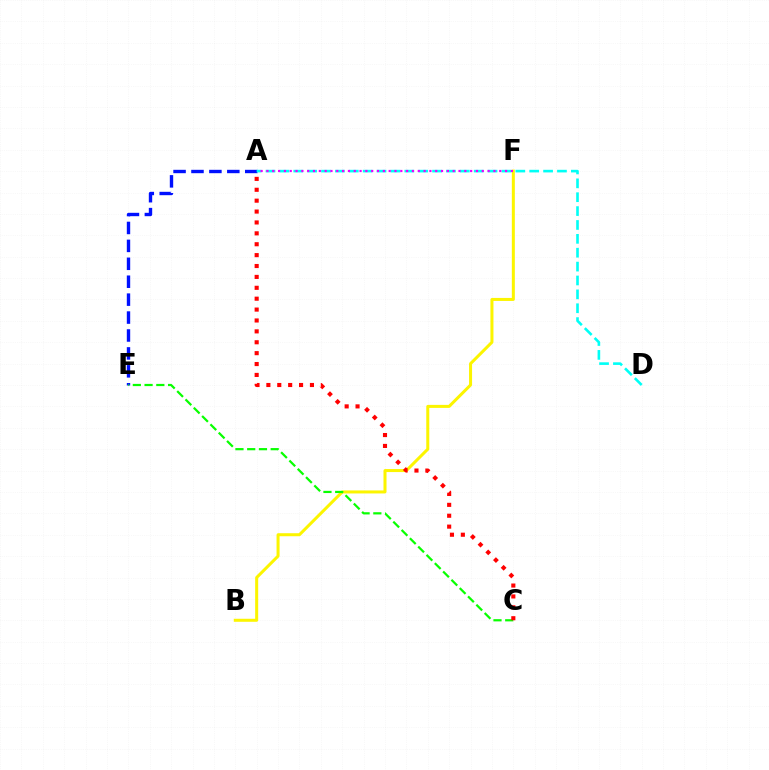{('B', 'F'): [{'color': '#fcf500', 'line_style': 'solid', 'thickness': 2.17}], ('A', 'E'): [{'color': '#0010ff', 'line_style': 'dashed', 'thickness': 2.43}], ('C', 'E'): [{'color': '#08ff00', 'line_style': 'dashed', 'thickness': 1.6}], ('A', 'D'): [{'color': '#00fff6', 'line_style': 'dashed', 'thickness': 1.89}], ('A', 'F'): [{'color': '#ee00ff', 'line_style': 'dotted', 'thickness': 1.58}], ('A', 'C'): [{'color': '#ff0000', 'line_style': 'dotted', 'thickness': 2.96}]}